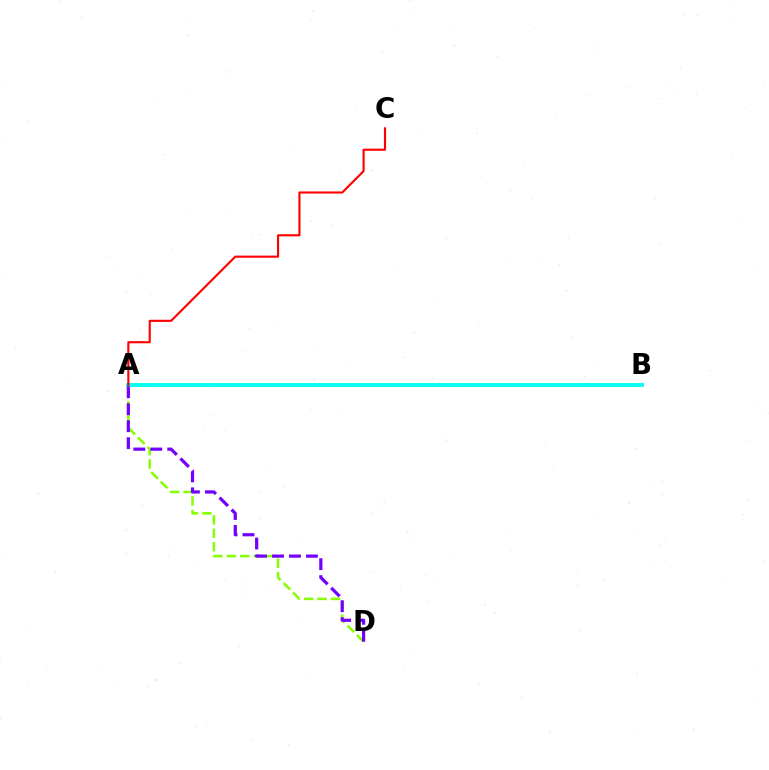{('A', 'D'): [{'color': '#84ff00', 'line_style': 'dashed', 'thickness': 1.82}, {'color': '#7200ff', 'line_style': 'dashed', 'thickness': 2.31}], ('A', 'B'): [{'color': '#00fff6', 'line_style': 'solid', 'thickness': 2.81}], ('A', 'C'): [{'color': '#ff0000', 'line_style': 'solid', 'thickness': 1.53}]}